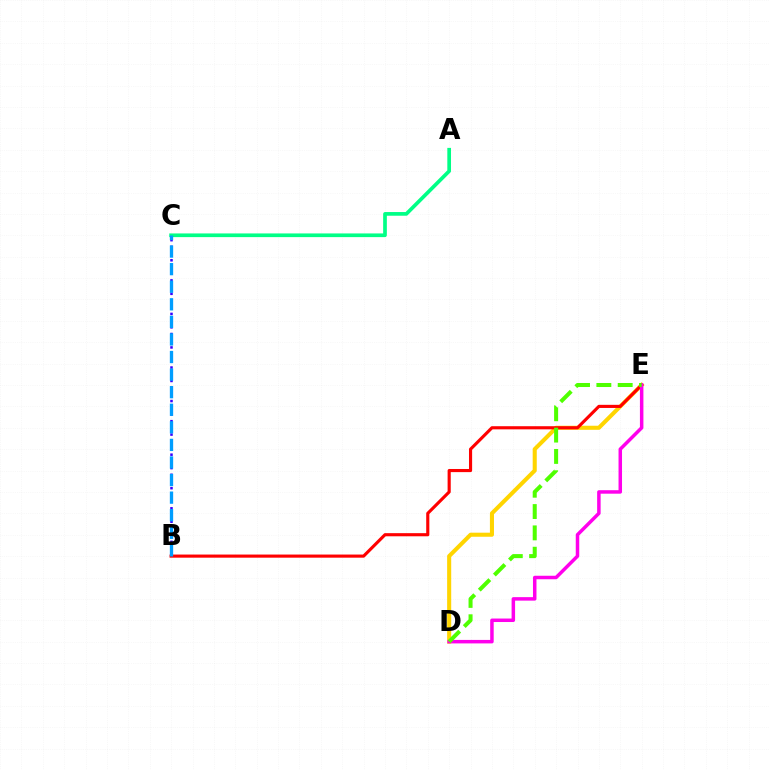{('D', 'E'): [{'color': '#ffd500', 'line_style': 'solid', 'thickness': 2.93}, {'color': '#ff00ed', 'line_style': 'solid', 'thickness': 2.51}, {'color': '#4fff00', 'line_style': 'dashed', 'thickness': 2.9}], ('B', 'C'): [{'color': '#3700ff', 'line_style': 'dotted', 'thickness': 1.82}, {'color': '#009eff', 'line_style': 'dashed', 'thickness': 2.39}], ('B', 'E'): [{'color': '#ff0000', 'line_style': 'solid', 'thickness': 2.25}], ('A', 'C'): [{'color': '#00ff86', 'line_style': 'solid', 'thickness': 2.66}]}